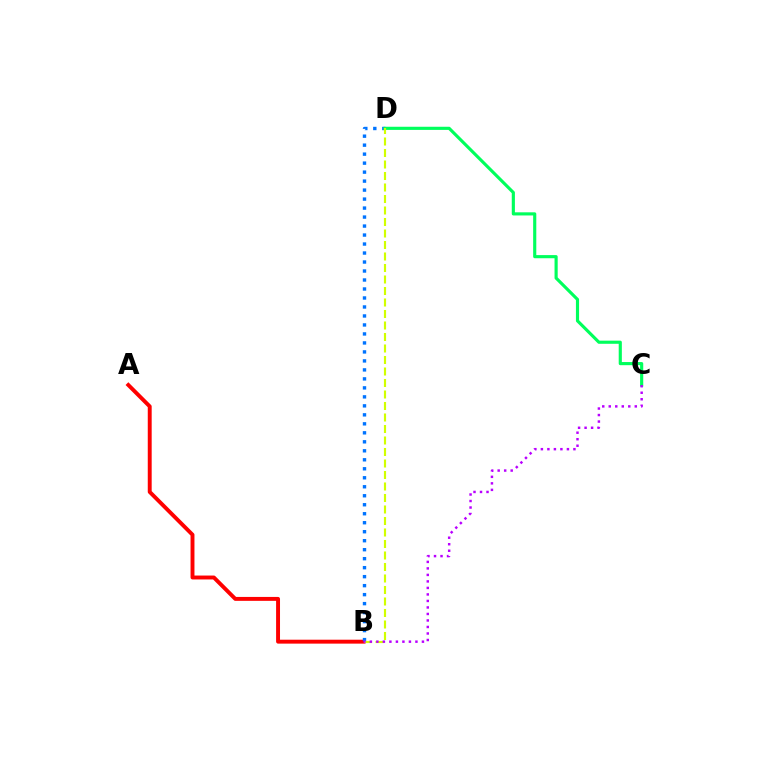{('A', 'B'): [{'color': '#ff0000', 'line_style': 'solid', 'thickness': 2.82}], ('B', 'D'): [{'color': '#0074ff', 'line_style': 'dotted', 'thickness': 2.44}, {'color': '#d1ff00', 'line_style': 'dashed', 'thickness': 1.56}], ('C', 'D'): [{'color': '#00ff5c', 'line_style': 'solid', 'thickness': 2.26}], ('B', 'C'): [{'color': '#b900ff', 'line_style': 'dotted', 'thickness': 1.77}]}